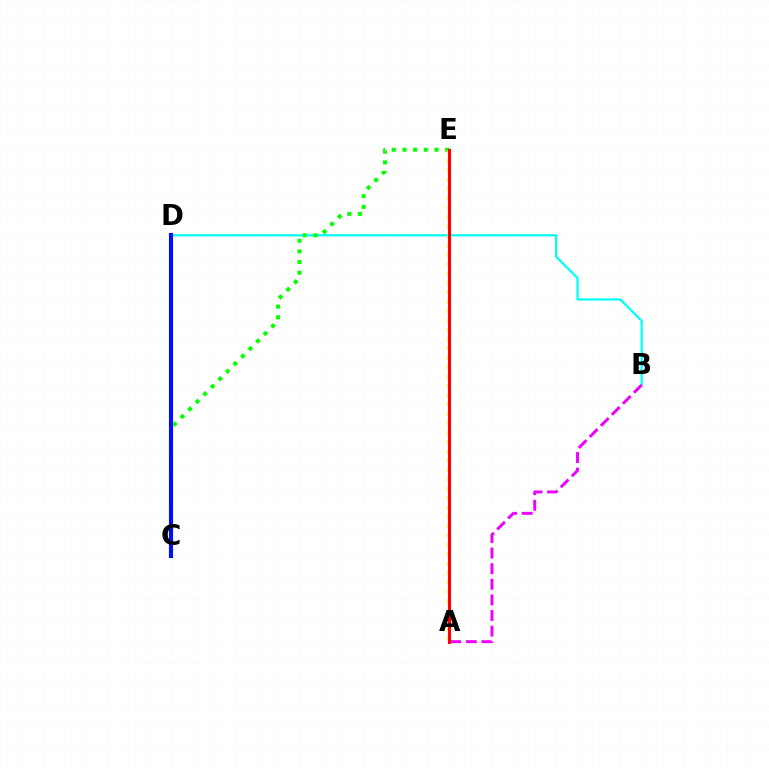{('B', 'D'): [{'color': '#00fff6', 'line_style': 'solid', 'thickness': 1.6}], ('C', 'E'): [{'color': '#08ff00', 'line_style': 'dotted', 'thickness': 2.9}], ('A', 'B'): [{'color': '#ee00ff', 'line_style': 'dashed', 'thickness': 2.12}], ('A', 'E'): [{'color': '#fcf500', 'line_style': 'dotted', 'thickness': 2.54}, {'color': '#ff0000', 'line_style': 'solid', 'thickness': 2.2}], ('C', 'D'): [{'color': '#0010ff', 'line_style': 'solid', 'thickness': 2.96}]}